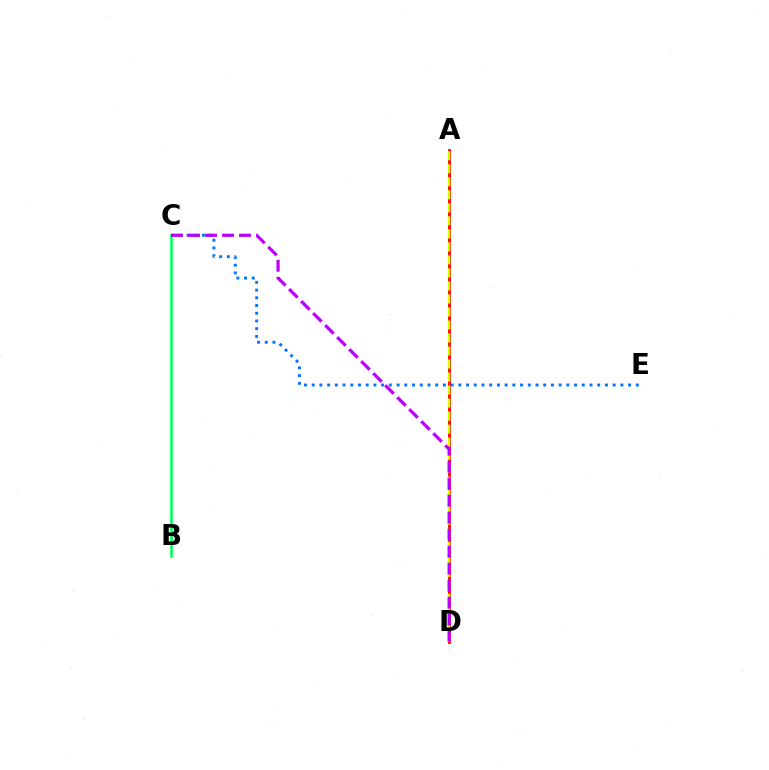{('B', 'C'): [{'color': '#00ff5c', 'line_style': 'solid', 'thickness': 1.87}], ('A', 'D'): [{'color': '#ff0000', 'line_style': 'solid', 'thickness': 2.0}, {'color': '#d1ff00', 'line_style': 'dashed', 'thickness': 1.77}], ('C', 'E'): [{'color': '#0074ff', 'line_style': 'dotted', 'thickness': 2.1}], ('C', 'D'): [{'color': '#b900ff', 'line_style': 'dashed', 'thickness': 2.31}]}